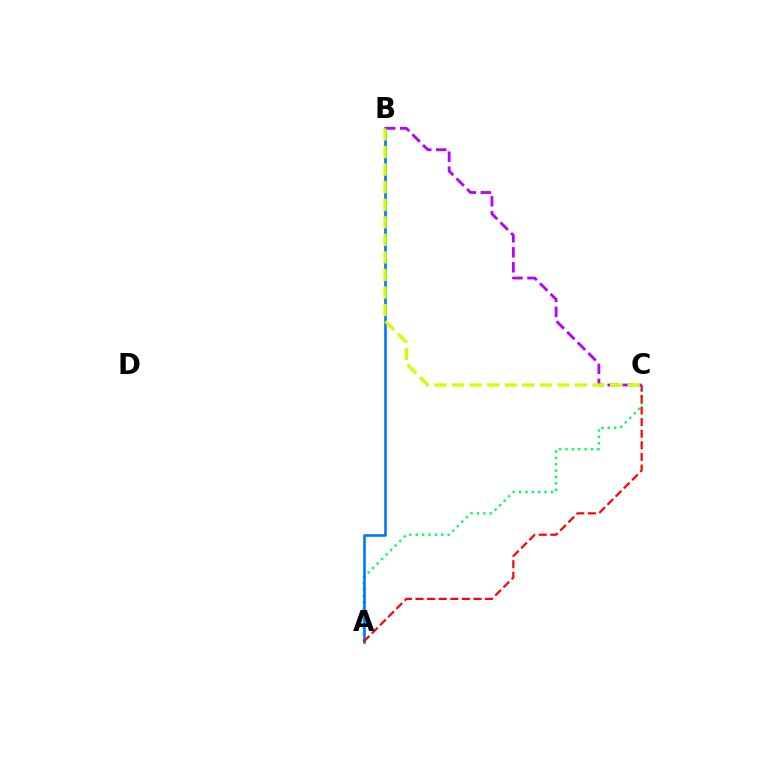{('A', 'C'): [{'color': '#00ff5c', 'line_style': 'dotted', 'thickness': 1.73}, {'color': '#ff0000', 'line_style': 'dashed', 'thickness': 1.58}], ('A', 'B'): [{'color': '#0074ff', 'line_style': 'solid', 'thickness': 1.87}], ('B', 'C'): [{'color': '#b900ff', 'line_style': 'dashed', 'thickness': 2.03}, {'color': '#d1ff00', 'line_style': 'dashed', 'thickness': 2.39}]}